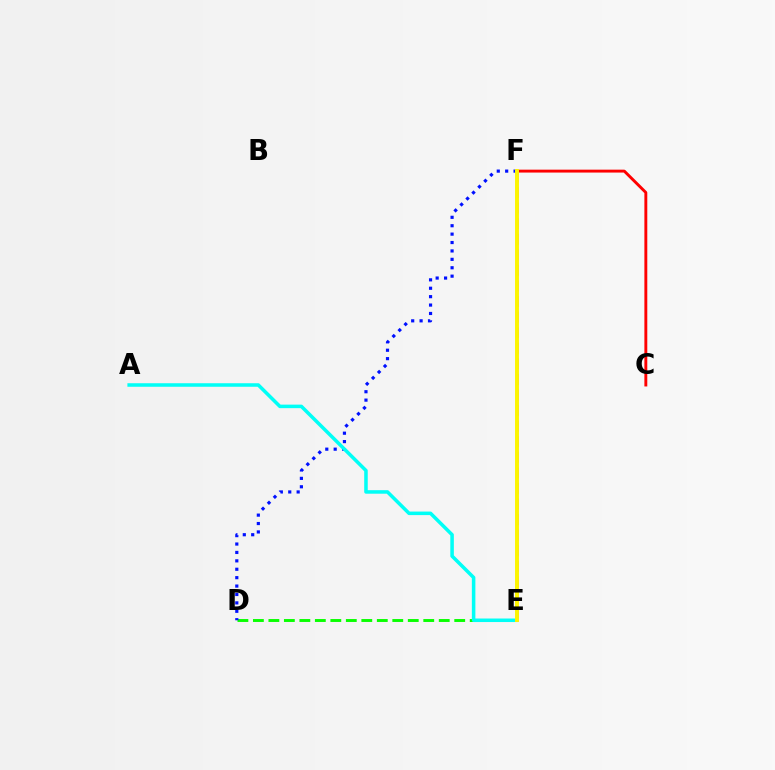{('D', 'E'): [{'color': '#08ff00', 'line_style': 'dashed', 'thickness': 2.1}], ('D', 'F'): [{'color': '#0010ff', 'line_style': 'dotted', 'thickness': 2.28}], ('A', 'E'): [{'color': '#00fff6', 'line_style': 'solid', 'thickness': 2.54}], ('E', 'F'): [{'color': '#ee00ff', 'line_style': 'dashed', 'thickness': 2.12}, {'color': '#fcf500', 'line_style': 'solid', 'thickness': 2.83}], ('C', 'F'): [{'color': '#ff0000', 'line_style': 'solid', 'thickness': 2.09}]}